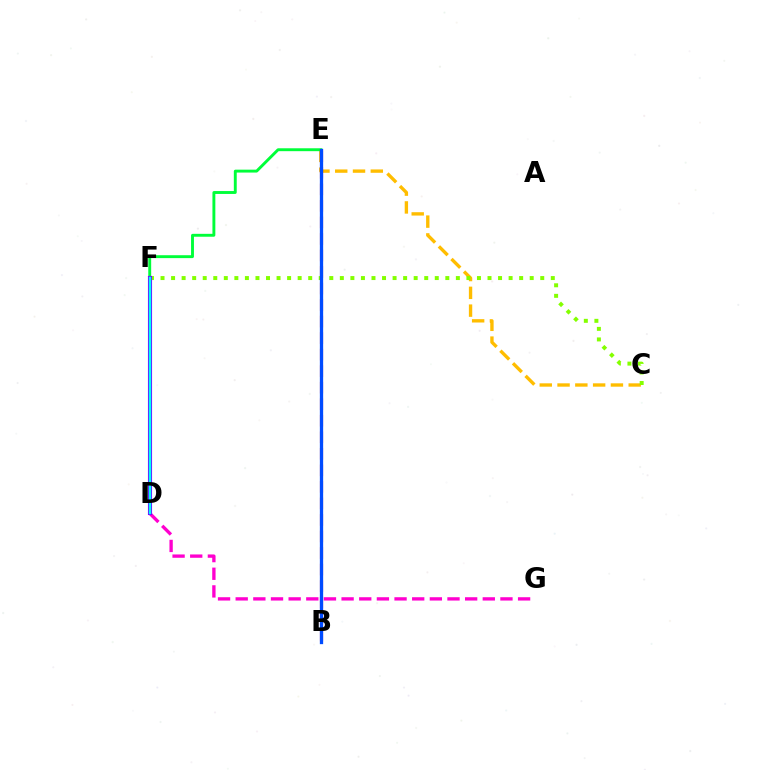{('C', 'E'): [{'color': '#ffbd00', 'line_style': 'dashed', 'thickness': 2.42}], ('E', 'F'): [{'color': '#00ff39', 'line_style': 'solid', 'thickness': 2.09}], ('D', 'G'): [{'color': '#ff00cf', 'line_style': 'dashed', 'thickness': 2.4}], ('B', 'E'): [{'color': '#ff0000', 'line_style': 'dashed', 'thickness': 2.25}, {'color': '#004bff', 'line_style': 'solid', 'thickness': 2.37}], ('C', 'F'): [{'color': '#84ff00', 'line_style': 'dotted', 'thickness': 2.87}], ('D', 'F'): [{'color': '#7200ff', 'line_style': 'solid', 'thickness': 2.96}, {'color': '#00fff6', 'line_style': 'solid', 'thickness': 1.74}]}